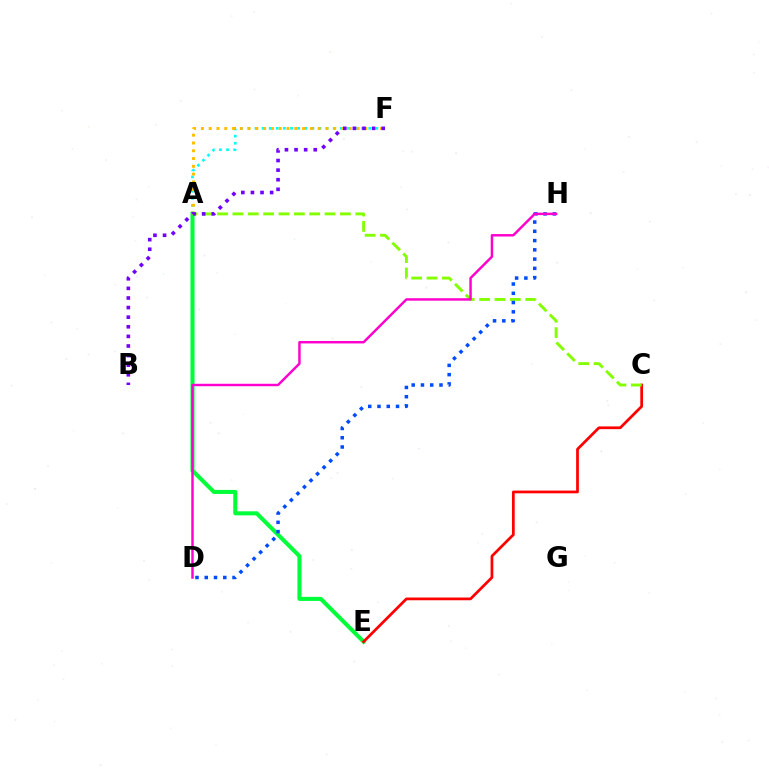{('A', 'E'): [{'color': '#00ff39', 'line_style': 'solid', 'thickness': 2.91}], ('C', 'E'): [{'color': '#ff0000', 'line_style': 'solid', 'thickness': 1.97}], ('A', 'F'): [{'color': '#00fff6', 'line_style': 'dotted', 'thickness': 1.93}, {'color': '#ffbd00', 'line_style': 'dotted', 'thickness': 2.12}], ('A', 'C'): [{'color': '#84ff00', 'line_style': 'dashed', 'thickness': 2.09}], ('D', 'H'): [{'color': '#004bff', 'line_style': 'dotted', 'thickness': 2.52}, {'color': '#ff00cf', 'line_style': 'solid', 'thickness': 1.77}], ('B', 'F'): [{'color': '#7200ff', 'line_style': 'dotted', 'thickness': 2.61}]}